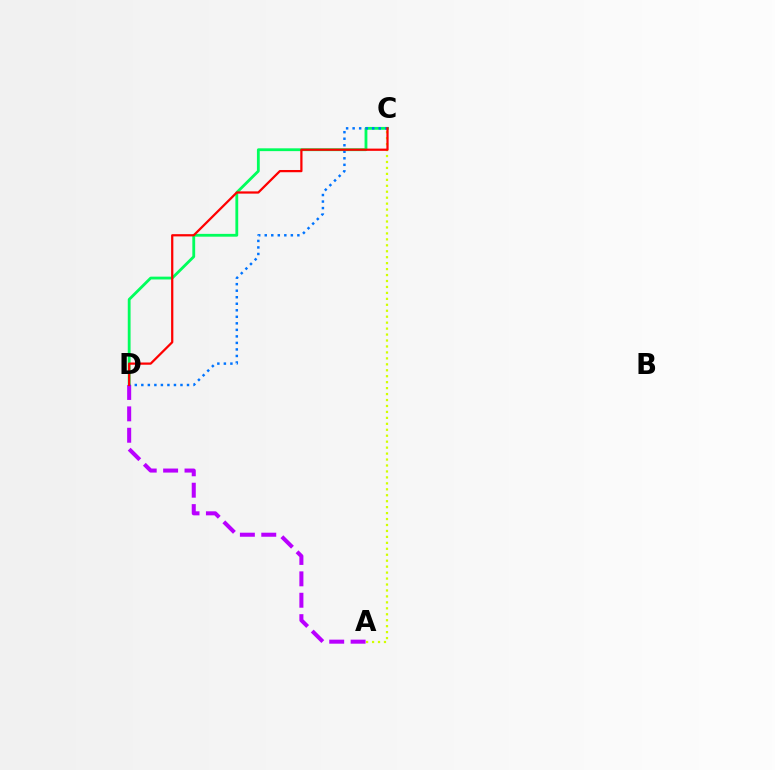{('C', 'D'): [{'color': '#00ff5c', 'line_style': 'solid', 'thickness': 2.02}, {'color': '#0074ff', 'line_style': 'dotted', 'thickness': 1.77}, {'color': '#ff0000', 'line_style': 'solid', 'thickness': 1.61}], ('A', 'C'): [{'color': '#d1ff00', 'line_style': 'dotted', 'thickness': 1.62}], ('A', 'D'): [{'color': '#b900ff', 'line_style': 'dashed', 'thickness': 2.91}]}